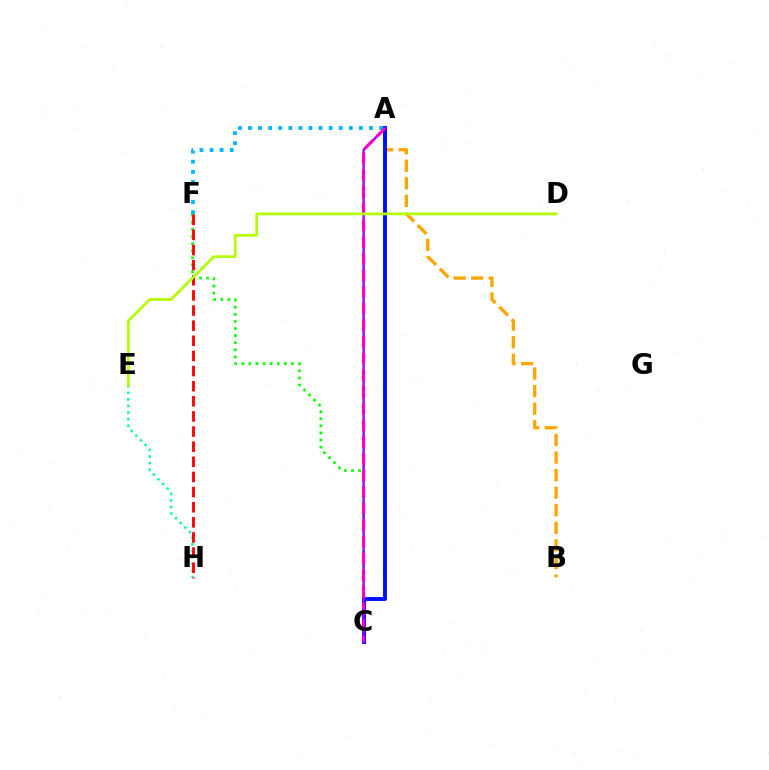{('C', 'F'): [{'color': '#08ff00', 'line_style': 'dotted', 'thickness': 1.93}], ('A', 'F'): [{'color': '#00b5ff', 'line_style': 'dotted', 'thickness': 2.74}], ('E', 'H'): [{'color': '#00ff9d', 'line_style': 'dotted', 'thickness': 1.79}], ('A', 'B'): [{'color': '#ffa500', 'line_style': 'dashed', 'thickness': 2.39}], ('A', 'C'): [{'color': '#0010ff', 'line_style': 'solid', 'thickness': 2.82}, {'color': '#9b00ff', 'line_style': 'solid', 'thickness': 1.72}, {'color': '#ff00bd', 'line_style': 'dashed', 'thickness': 2.26}], ('F', 'H'): [{'color': '#ff0000', 'line_style': 'dashed', 'thickness': 2.06}], ('D', 'E'): [{'color': '#b3ff00', 'line_style': 'solid', 'thickness': 1.96}]}